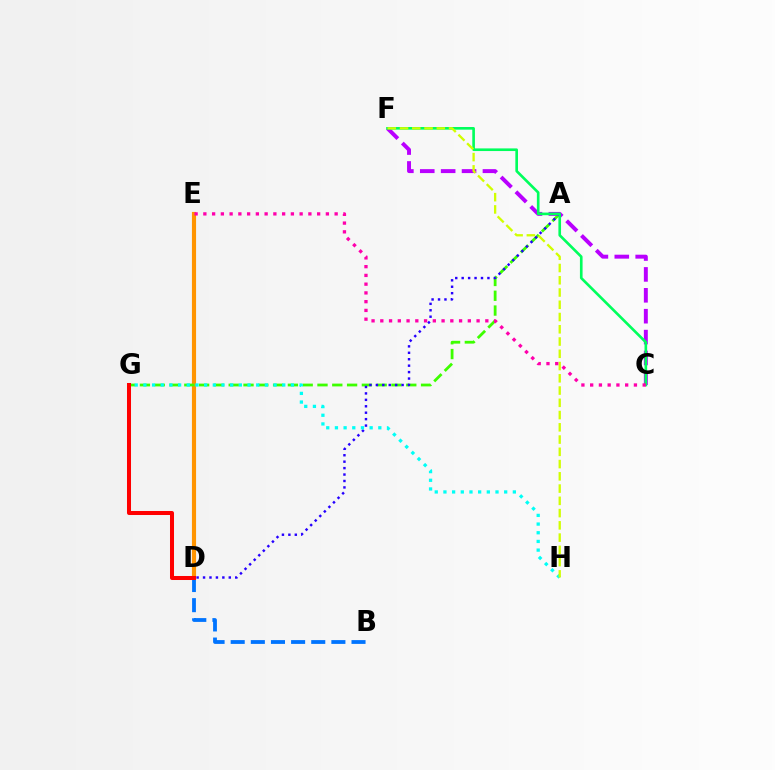{('D', 'E'): [{'color': '#ff9400', 'line_style': 'solid', 'thickness': 2.98}], ('A', 'G'): [{'color': '#3dff00', 'line_style': 'dashed', 'thickness': 2.01}], ('C', 'F'): [{'color': '#b900ff', 'line_style': 'dashed', 'thickness': 2.84}, {'color': '#00ff5c', 'line_style': 'solid', 'thickness': 1.9}], ('A', 'D'): [{'color': '#2500ff', 'line_style': 'dotted', 'thickness': 1.75}], ('B', 'D'): [{'color': '#0074ff', 'line_style': 'dashed', 'thickness': 2.74}], ('G', 'H'): [{'color': '#00fff6', 'line_style': 'dotted', 'thickness': 2.36}], ('F', 'H'): [{'color': '#d1ff00', 'line_style': 'dashed', 'thickness': 1.66}], ('D', 'G'): [{'color': '#ff0000', 'line_style': 'solid', 'thickness': 2.89}], ('C', 'E'): [{'color': '#ff00ac', 'line_style': 'dotted', 'thickness': 2.38}]}